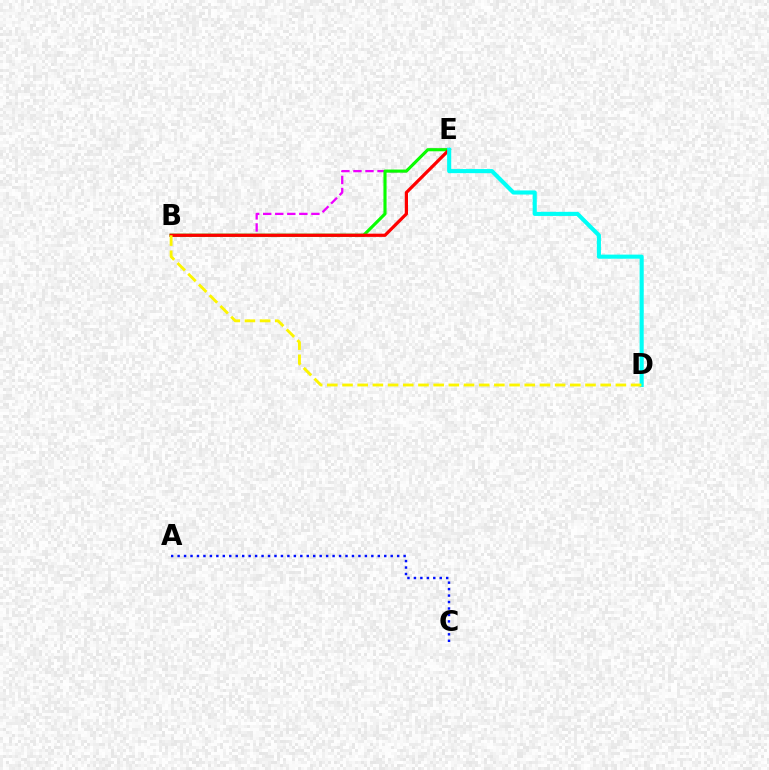{('B', 'E'): [{'color': '#ee00ff', 'line_style': 'dashed', 'thickness': 1.64}, {'color': '#08ff00', 'line_style': 'solid', 'thickness': 2.24}, {'color': '#ff0000', 'line_style': 'solid', 'thickness': 2.32}], ('A', 'C'): [{'color': '#0010ff', 'line_style': 'dotted', 'thickness': 1.75}], ('D', 'E'): [{'color': '#00fff6', 'line_style': 'solid', 'thickness': 2.95}], ('B', 'D'): [{'color': '#fcf500', 'line_style': 'dashed', 'thickness': 2.06}]}